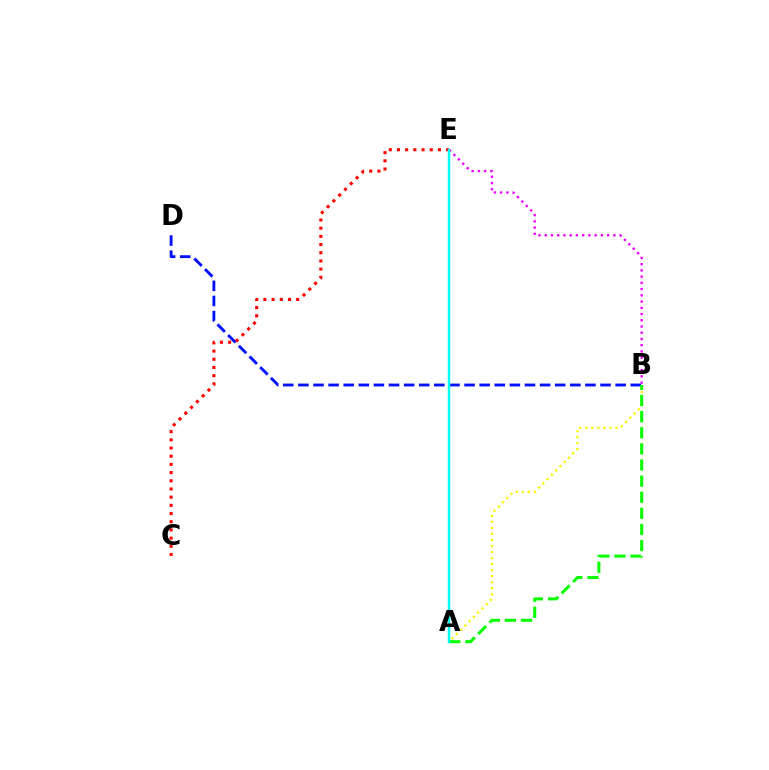{('B', 'E'): [{'color': '#ee00ff', 'line_style': 'dotted', 'thickness': 1.69}], ('A', 'B'): [{'color': '#fcf500', 'line_style': 'dotted', 'thickness': 1.64}, {'color': '#08ff00', 'line_style': 'dashed', 'thickness': 2.19}], ('B', 'D'): [{'color': '#0010ff', 'line_style': 'dashed', 'thickness': 2.05}], ('C', 'E'): [{'color': '#ff0000', 'line_style': 'dotted', 'thickness': 2.23}], ('A', 'E'): [{'color': '#00fff6', 'line_style': 'solid', 'thickness': 1.79}]}